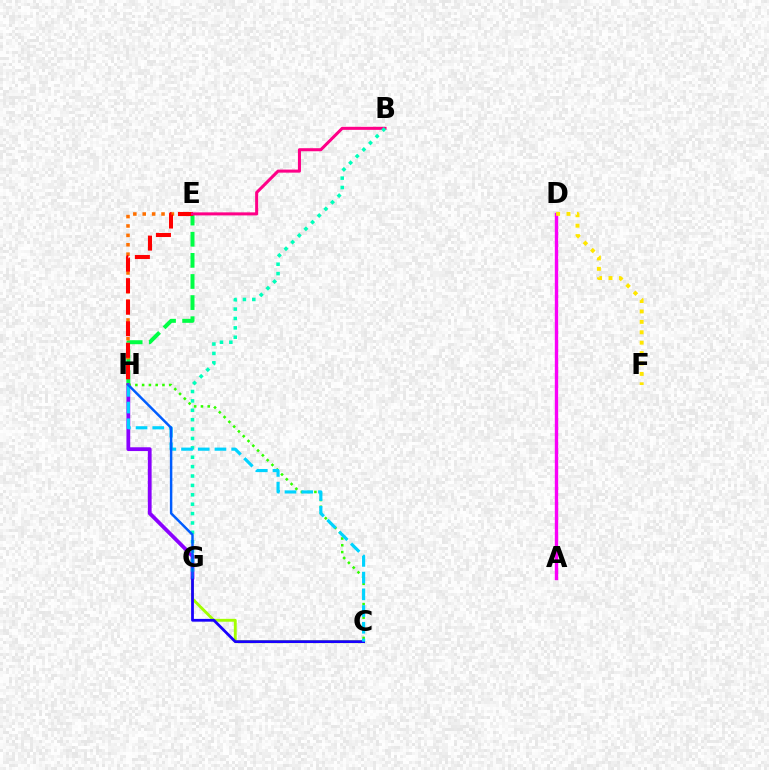{('E', 'H'): [{'color': '#00ff45', 'line_style': 'dashed', 'thickness': 2.87}, {'color': '#ff7000', 'line_style': 'dotted', 'thickness': 2.55}, {'color': '#ff0000', 'line_style': 'dashed', 'thickness': 2.92}], ('C', 'G'): [{'color': '#a2ff00', 'line_style': 'solid', 'thickness': 2.06}, {'color': '#1900ff', 'line_style': 'solid', 'thickness': 2.0}], ('A', 'D'): [{'color': '#fa00f9', 'line_style': 'solid', 'thickness': 2.43}], ('G', 'H'): [{'color': '#8a00ff', 'line_style': 'solid', 'thickness': 2.72}, {'color': '#005dff', 'line_style': 'solid', 'thickness': 1.78}], ('C', 'H'): [{'color': '#31ff00', 'line_style': 'dotted', 'thickness': 1.84}, {'color': '#00d3ff', 'line_style': 'dashed', 'thickness': 2.27}], ('B', 'E'): [{'color': '#ff0088', 'line_style': 'solid', 'thickness': 2.19}], ('D', 'F'): [{'color': '#ffe600', 'line_style': 'dotted', 'thickness': 2.83}], ('B', 'G'): [{'color': '#00ffbb', 'line_style': 'dotted', 'thickness': 2.55}]}